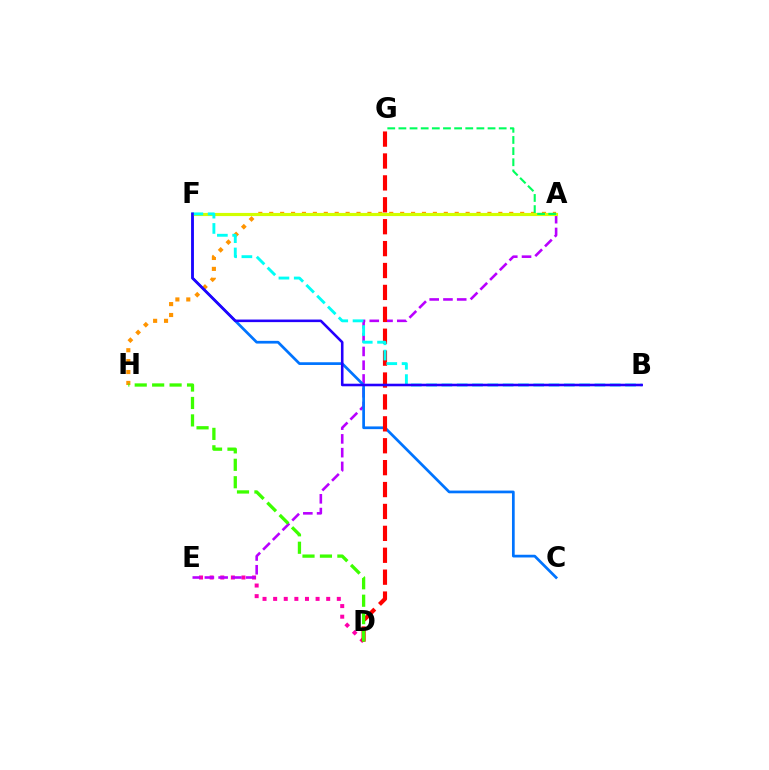{('D', 'E'): [{'color': '#ff00ac', 'line_style': 'dotted', 'thickness': 2.88}], ('A', 'E'): [{'color': '#b900ff', 'line_style': 'dashed', 'thickness': 1.87}], ('A', 'H'): [{'color': '#ff9400', 'line_style': 'dotted', 'thickness': 2.96}], ('C', 'F'): [{'color': '#0074ff', 'line_style': 'solid', 'thickness': 1.96}], ('D', 'G'): [{'color': '#ff0000', 'line_style': 'dashed', 'thickness': 2.98}], ('A', 'F'): [{'color': '#d1ff00', 'line_style': 'solid', 'thickness': 2.26}], ('B', 'F'): [{'color': '#00fff6', 'line_style': 'dashed', 'thickness': 2.08}, {'color': '#2500ff', 'line_style': 'solid', 'thickness': 1.86}], ('A', 'G'): [{'color': '#00ff5c', 'line_style': 'dashed', 'thickness': 1.51}], ('D', 'H'): [{'color': '#3dff00', 'line_style': 'dashed', 'thickness': 2.37}]}